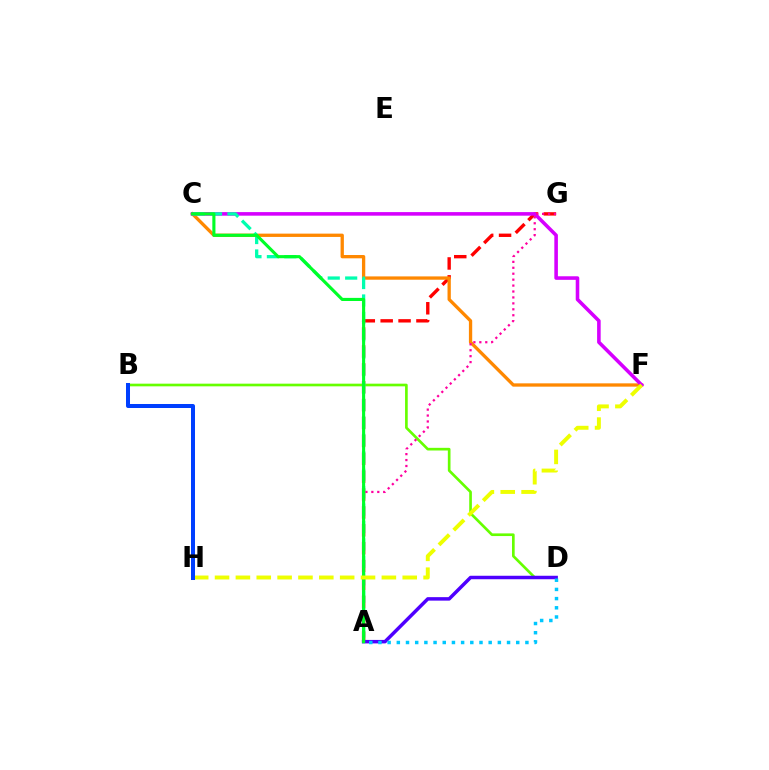{('A', 'G'): [{'color': '#ff0000', 'line_style': 'dashed', 'thickness': 2.43}, {'color': '#ff00a0', 'line_style': 'dotted', 'thickness': 1.61}], ('C', 'F'): [{'color': '#ff8800', 'line_style': 'solid', 'thickness': 2.38}, {'color': '#d600ff', 'line_style': 'solid', 'thickness': 2.57}], ('B', 'D'): [{'color': '#66ff00', 'line_style': 'solid', 'thickness': 1.92}], ('A', 'C'): [{'color': '#00ffaf', 'line_style': 'dashed', 'thickness': 2.37}, {'color': '#00ff27', 'line_style': 'solid', 'thickness': 2.24}], ('A', 'D'): [{'color': '#4f00ff', 'line_style': 'solid', 'thickness': 2.51}, {'color': '#00c7ff', 'line_style': 'dotted', 'thickness': 2.5}], ('F', 'H'): [{'color': '#eeff00', 'line_style': 'dashed', 'thickness': 2.83}], ('B', 'H'): [{'color': '#003fff', 'line_style': 'solid', 'thickness': 2.89}]}